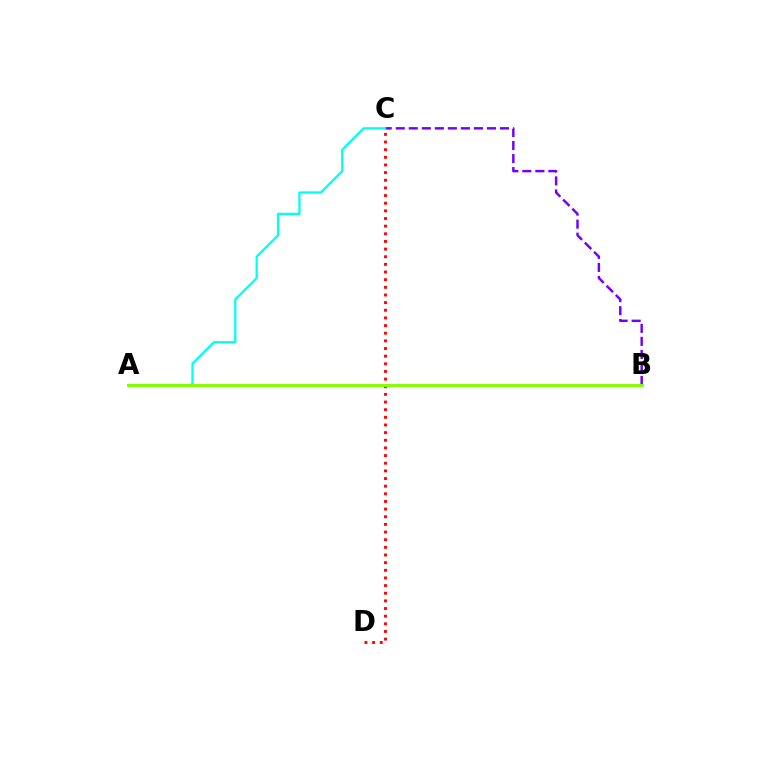{('B', 'C'): [{'color': '#7200ff', 'line_style': 'dashed', 'thickness': 1.77}], ('C', 'D'): [{'color': '#ff0000', 'line_style': 'dotted', 'thickness': 2.08}], ('A', 'C'): [{'color': '#00fff6', 'line_style': 'solid', 'thickness': 1.63}], ('A', 'B'): [{'color': '#84ff00', 'line_style': 'solid', 'thickness': 2.09}]}